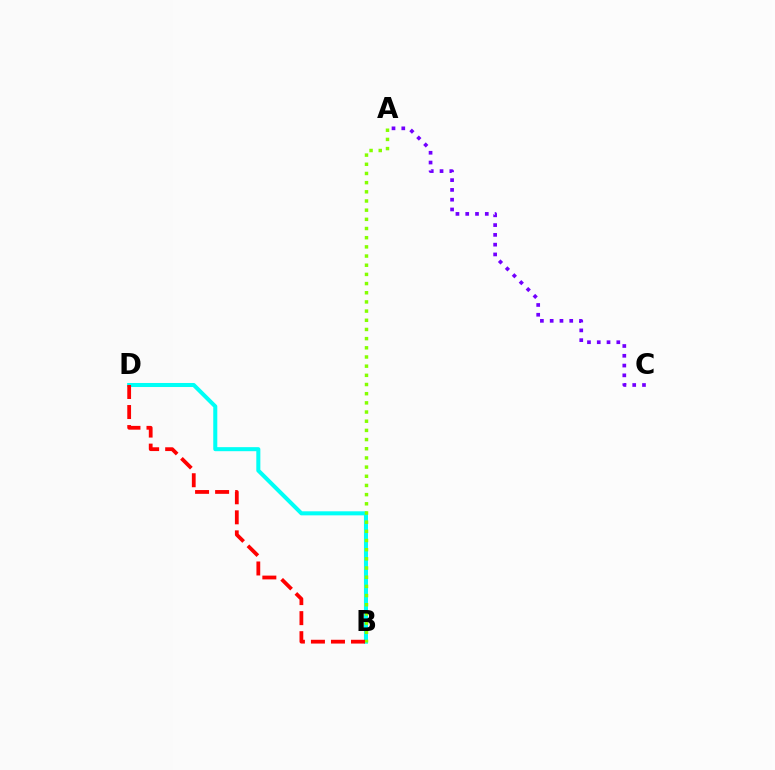{('B', 'D'): [{'color': '#00fff6', 'line_style': 'solid', 'thickness': 2.91}, {'color': '#ff0000', 'line_style': 'dashed', 'thickness': 2.72}], ('A', 'B'): [{'color': '#84ff00', 'line_style': 'dotted', 'thickness': 2.49}], ('A', 'C'): [{'color': '#7200ff', 'line_style': 'dotted', 'thickness': 2.66}]}